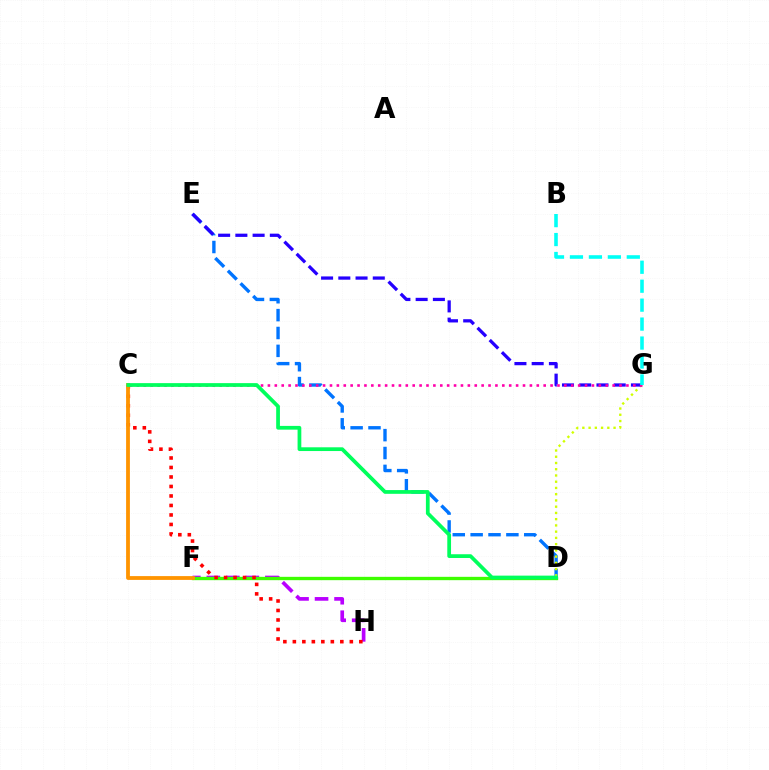{('D', 'E'): [{'color': '#0074ff', 'line_style': 'dashed', 'thickness': 2.43}], ('D', 'G'): [{'color': '#d1ff00', 'line_style': 'dotted', 'thickness': 1.7}], ('F', 'H'): [{'color': '#b900ff', 'line_style': 'dashed', 'thickness': 2.65}], ('D', 'F'): [{'color': '#3dff00', 'line_style': 'solid', 'thickness': 2.4}], ('C', 'H'): [{'color': '#ff0000', 'line_style': 'dotted', 'thickness': 2.58}], ('C', 'F'): [{'color': '#ff9400', 'line_style': 'solid', 'thickness': 2.74}], ('E', 'G'): [{'color': '#2500ff', 'line_style': 'dashed', 'thickness': 2.34}], ('C', 'G'): [{'color': '#ff00ac', 'line_style': 'dotted', 'thickness': 1.87}], ('C', 'D'): [{'color': '#00ff5c', 'line_style': 'solid', 'thickness': 2.7}], ('B', 'G'): [{'color': '#00fff6', 'line_style': 'dashed', 'thickness': 2.57}]}